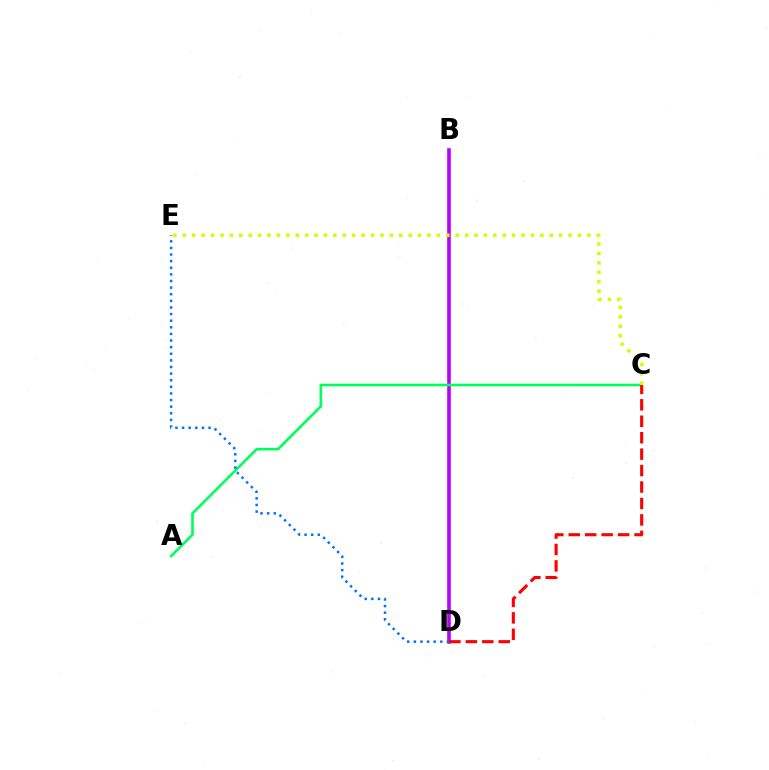{('B', 'D'): [{'color': '#b900ff', 'line_style': 'solid', 'thickness': 2.6}], ('A', 'C'): [{'color': '#00ff5c', 'line_style': 'solid', 'thickness': 1.88}], ('C', 'D'): [{'color': '#ff0000', 'line_style': 'dashed', 'thickness': 2.23}], ('C', 'E'): [{'color': '#d1ff00', 'line_style': 'dotted', 'thickness': 2.56}], ('D', 'E'): [{'color': '#0074ff', 'line_style': 'dotted', 'thickness': 1.8}]}